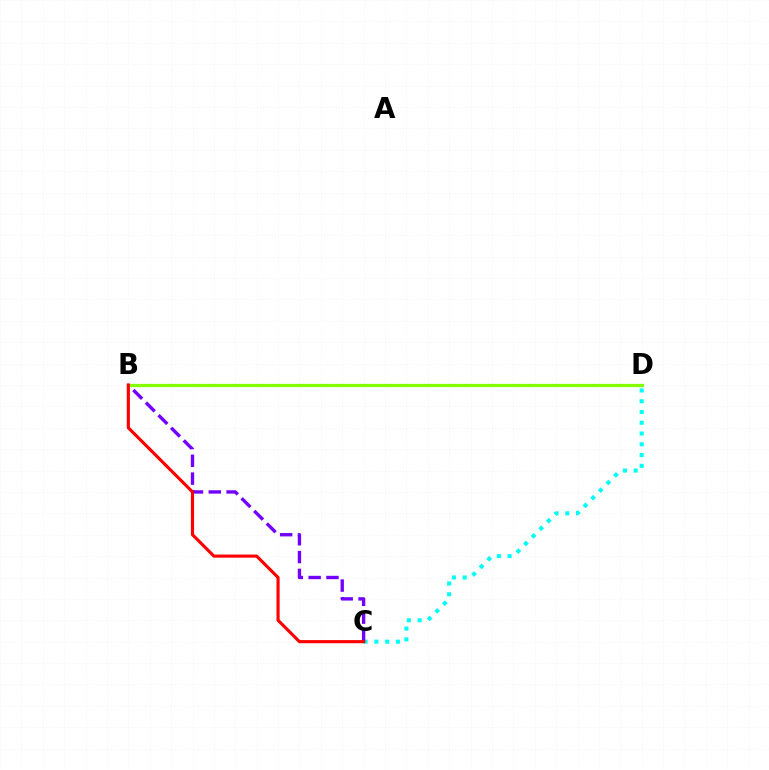{('C', 'D'): [{'color': '#00fff6', 'line_style': 'dotted', 'thickness': 2.92}], ('B', 'C'): [{'color': '#7200ff', 'line_style': 'dashed', 'thickness': 2.42}, {'color': '#ff0000', 'line_style': 'solid', 'thickness': 2.26}], ('B', 'D'): [{'color': '#84ff00', 'line_style': 'solid', 'thickness': 2.33}]}